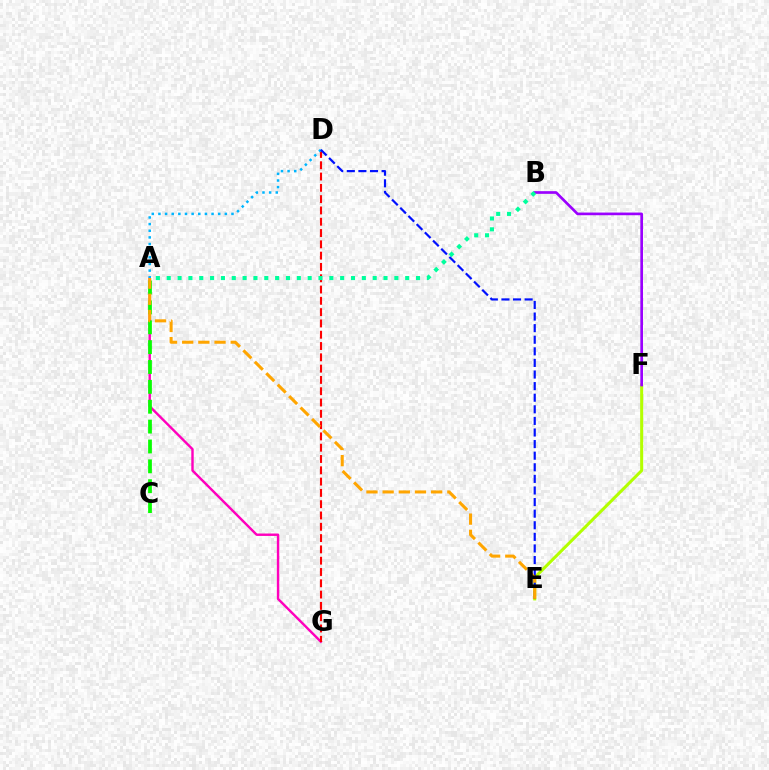{('A', 'G'): [{'color': '#ff00bd', 'line_style': 'solid', 'thickness': 1.74}], ('D', 'G'): [{'color': '#ff0000', 'line_style': 'dashed', 'thickness': 1.53}], ('E', 'F'): [{'color': '#b3ff00', 'line_style': 'solid', 'thickness': 2.18}], ('B', 'F'): [{'color': '#9b00ff', 'line_style': 'solid', 'thickness': 1.92}], ('A', 'C'): [{'color': '#08ff00', 'line_style': 'dashed', 'thickness': 2.7}], ('A', 'D'): [{'color': '#00b5ff', 'line_style': 'dotted', 'thickness': 1.8}], ('D', 'E'): [{'color': '#0010ff', 'line_style': 'dashed', 'thickness': 1.58}], ('A', 'E'): [{'color': '#ffa500', 'line_style': 'dashed', 'thickness': 2.2}], ('A', 'B'): [{'color': '#00ff9d', 'line_style': 'dotted', 'thickness': 2.95}]}